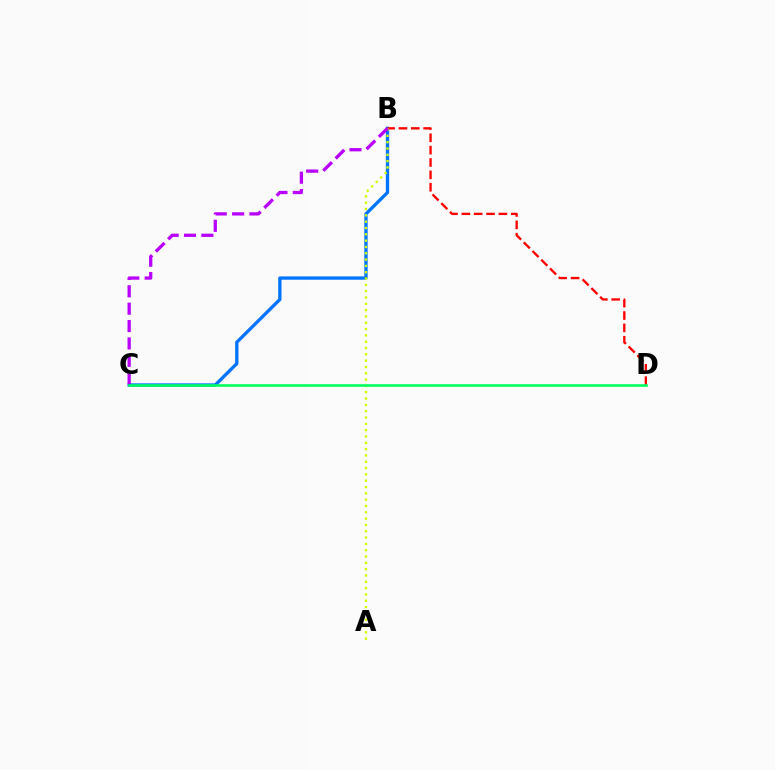{('B', 'C'): [{'color': '#0074ff', 'line_style': 'solid', 'thickness': 2.39}, {'color': '#b900ff', 'line_style': 'dashed', 'thickness': 2.36}], ('B', 'D'): [{'color': '#ff0000', 'line_style': 'dashed', 'thickness': 1.68}], ('A', 'B'): [{'color': '#d1ff00', 'line_style': 'dotted', 'thickness': 1.72}], ('C', 'D'): [{'color': '#00ff5c', 'line_style': 'solid', 'thickness': 1.86}]}